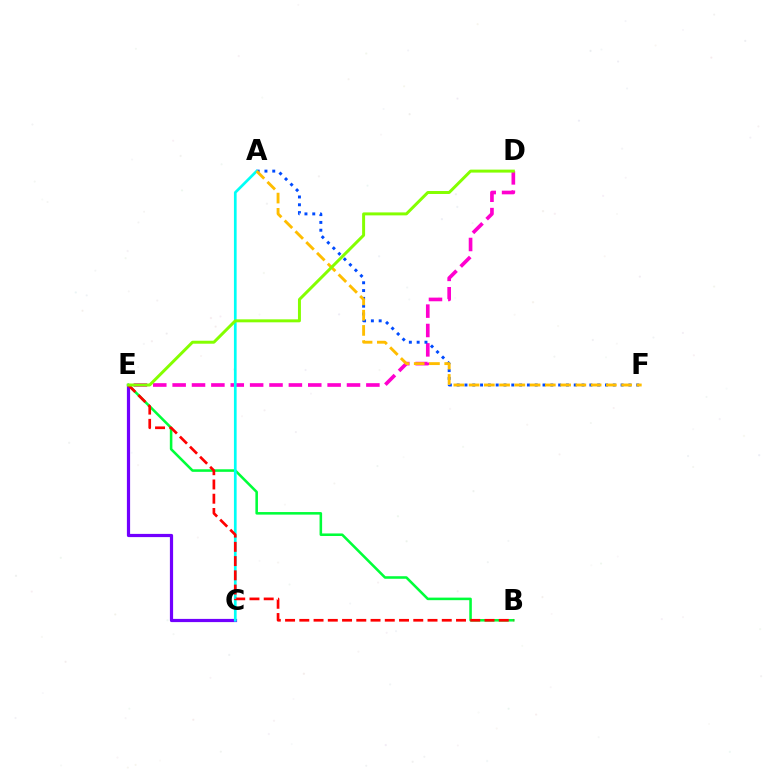{('D', 'E'): [{'color': '#ff00cf', 'line_style': 'dashed', 'thickness': 2.63}, {'color': '#84ff00', 'line_style': 'solid', 'thickness': 2.14}], ('B', 'E'): [{'color': '#00ff39', 'line_style': 'solid', 'thickness': 1.84}, {'color': '#ff0000', 'line_style': 'dashed', 'thickness': 1.94}], ('C', 'E'): [{'color': '#7200ff', 'line_style': 'solid', 'thickness': 2.31}], ('A', 'F'): [{'color': '#004bff', 'line_style': 'dotted', 'thickness': 2.12}, {'color': '#ffbd00', 'line_style': 'dashed', 'thickness': 2.07}], ('A', 'C'): [{'color': '#00fff6', 'line_style': 'solid', 'thickness': 1.94}]}